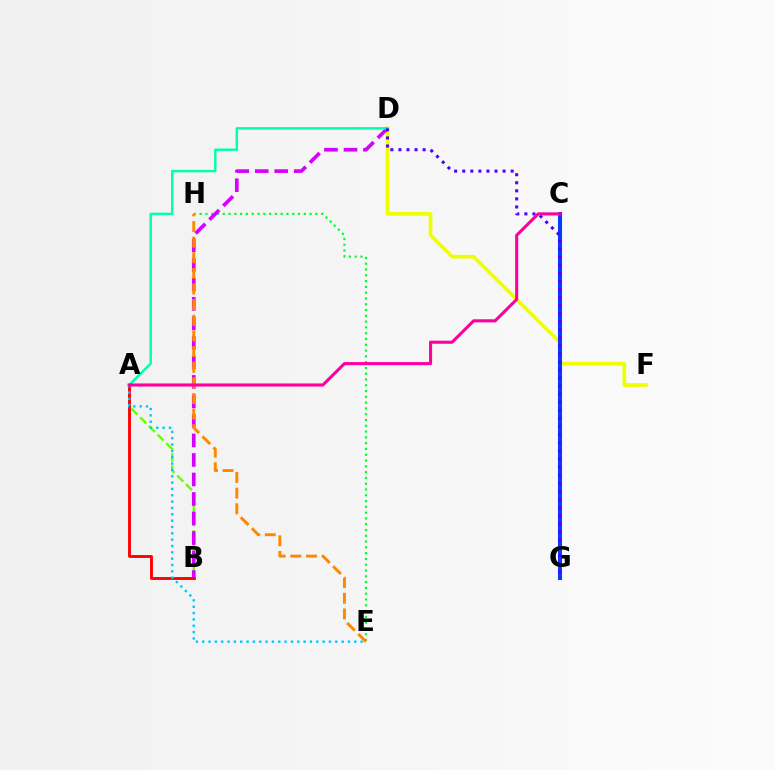{('A', 'B'): [{'color': '#66ff00', 'line_style': 'dashed', 'thickness': 1.67}, {'color': '#ff0000', 'line_style': 'solid', 'thickness': 2.08}], ('E', 'H'): [{'color': '#00ff27', 'line_style': 'dotted', 'thickness': 1.57}, {'color': '#ff8800', 'line_style': 'dashed', 'thickness': 2.12}], ('D', 'F'): [{'color': '#eeff00', 'line_style': 'solid', 'thickness': 2.67}], ('C', 'G'): [{'color': '#003fff', 'line_style': 'solid', 'thickness': 2.91}], ('B', 'D'): [{'color': '#d600ff', 'line_style': 'dashed', 'thickness': 2.65}], ('A', 'D'): [{'color': '#00ffaf', 'line_style': 'solid', 'thickness': 1.77}], ('A', 'E'): [{'color': '#00c7ff', 'line_style': 'dotted', 'thickness': 1.72}], ('D', 'G'): [{'color': '#4f00ff', 'line_style': 'dotted', 'thickness': 2.19}], ('A', 'C'): [{'color': '#ff00a0', 'line_style': 'solid', 'thickness': 2.23}]}